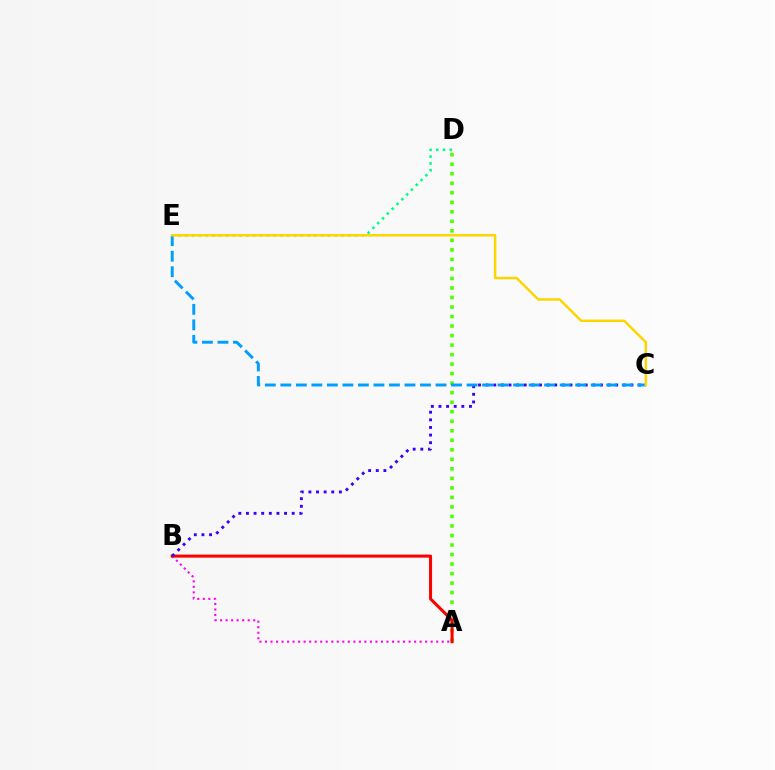{('A', 'D'): [{'color': '#4fff00', 'line_style': 'dotted', 'thickness': 2.59}], ('A', 'B'): [{'color': '#ff00ed', 'line_style': 'dotted', 'thickness': 1.5}, {'color': '#ff0000', 'line_style': 'solid', 'thickness': 2.19}], ('B', 'C'): [{'color': '#3700ff', 'line_style': 'dotted', 'thickness': 2.07}], ('D', 'E'): [{'color': '#00ff86', 'line_style': 'dotted', 'thickness': 1.84}], ('C', 'E'): [{'color': '#009eff', 'line_style': 'dashed', 'thickness': 2.11}, {'color': '#ffd500', 'line_style': 'solid', 'thickness': 1.78}]}